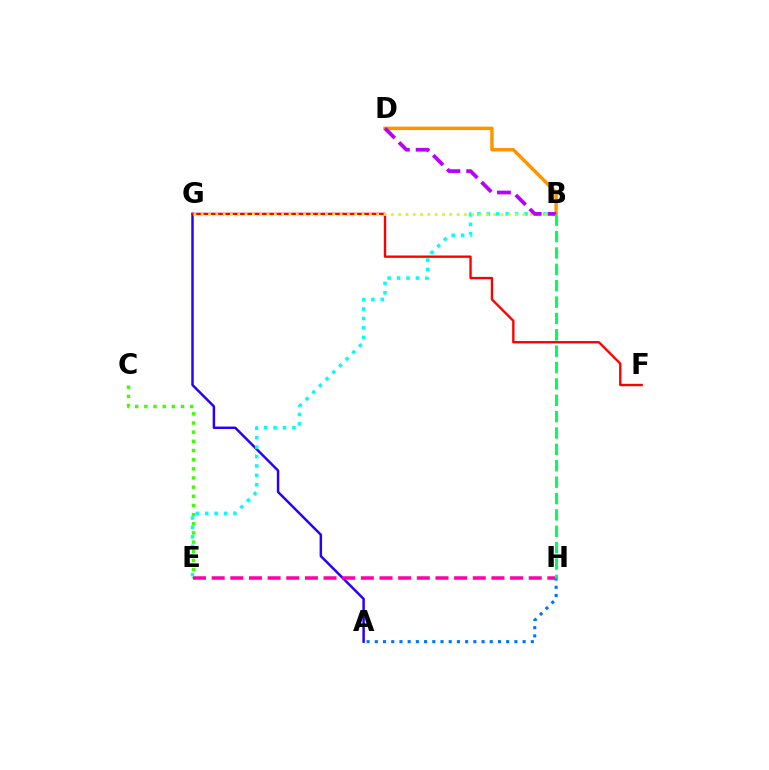{('A', 'G'): [{'color': '#2500ff', 'line_style': 'solid', 'thickness': 1.78}], ('C', 'E'): [{'color': '#3dff00', 'line_style': 'dotted', 'thickness': 2.49}], ('B', 'E'): [{'color': '#00fff6', 'line_style': 'dotted', 'thickness': 2.56}], ('B', 'D'): [{'color': '#ff9400', 'line_style': 'solid', 'thickness': 2.47}, {'color': '#b900ff', 'line_style': 'dashed', 'thickness': 2.69}], ('F', 'G'): [{'color': '#ff0000', 'line_style': 'solid', 'thickness': 1.7}], ('B', 'G'): [{'color': '#d1ff00', 'line_style': 'dotted', 'thickness': 1.99}], ('E', 'H'): [{'color': '#ff00ac', 'line_style': 'dashed', 'thickness': 2.53}], ('A', 'H'): [{'color': '#0074ff', 'line_style': 'dotted', 'thickness': 2.23}], ('B', 'H'): [{'color': '#00ff5c', 'line_style': 'dashed', 'thickness': 2.22}]}